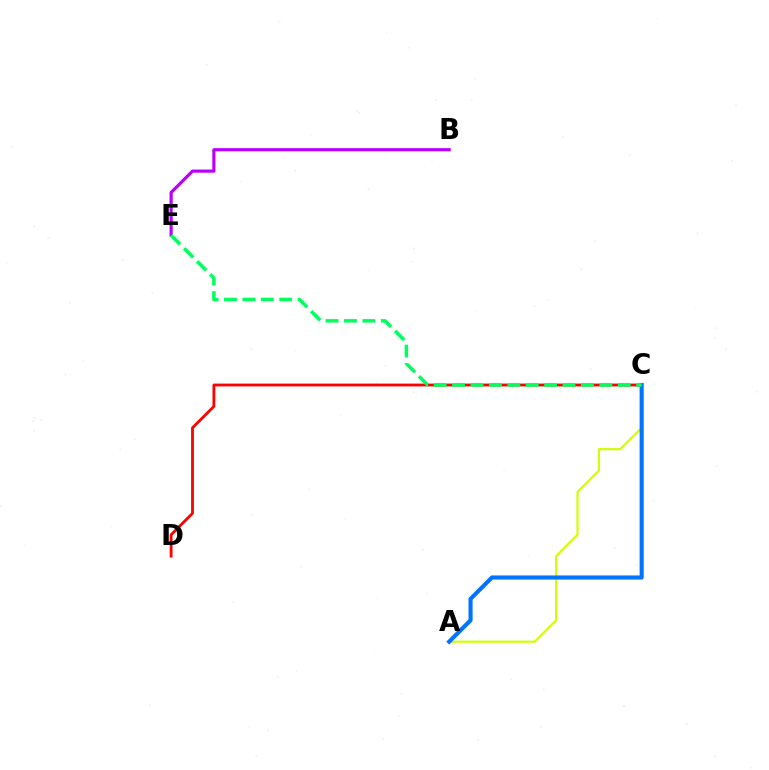{('A', 'C'): [{'color': '#d1ff00', 'line_style': 'solid', 'thickness': 1.58}, {'color': '#0074ff', 'line_style': 'solid', 'thickness': 2.96}], ('B', 'E'): [{'color': '#b900ff', 'line_style': 'solid', 'thickness': 2.27}], ('C', 'D'): [{'color': '#ff0000', 'line_style': 'solid', 'thickness': 2.03}], ('C', 'E'): [{'color': '#00ff5c', 'line_style': 'dashed', 'thickness': 2.5}]}